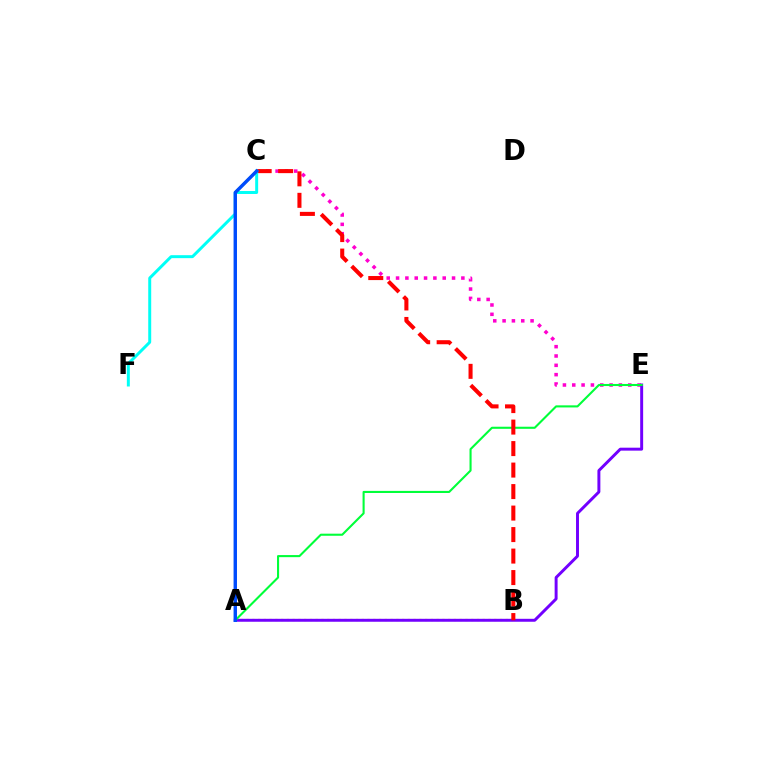{('A', 'B'): [{'color': '#ffbd00', 'line_style': 'dotted', 'thickness': 1.56}], ('C', 'E'): [{'color': '#ff00cf', 'line_style': 'dotted', 'thickness': 2.54}], ('A', 'E'): [{'color': '#7200ff', 'line_style': 'solid', 'thickness': 2.12}, {'color': '#00ff39', 'line_style': 'solid', 'thickness': 1.51}], ('B', 'C'): [{'color': '#ff0000', 'line_style': 'dashed', 'thickness': 2.92}], ('C', 'F'): [{'color': '#00fff6', 'line_style': 'solid', 'thickness': 2.14}], ('A', 'C'): [{'color': '#84ff00', 'line_style': 'solid', 'thickness': 1.88}, {'color': '#004bff', 'line_style': 'solid', 'thickness': 2.44}]}